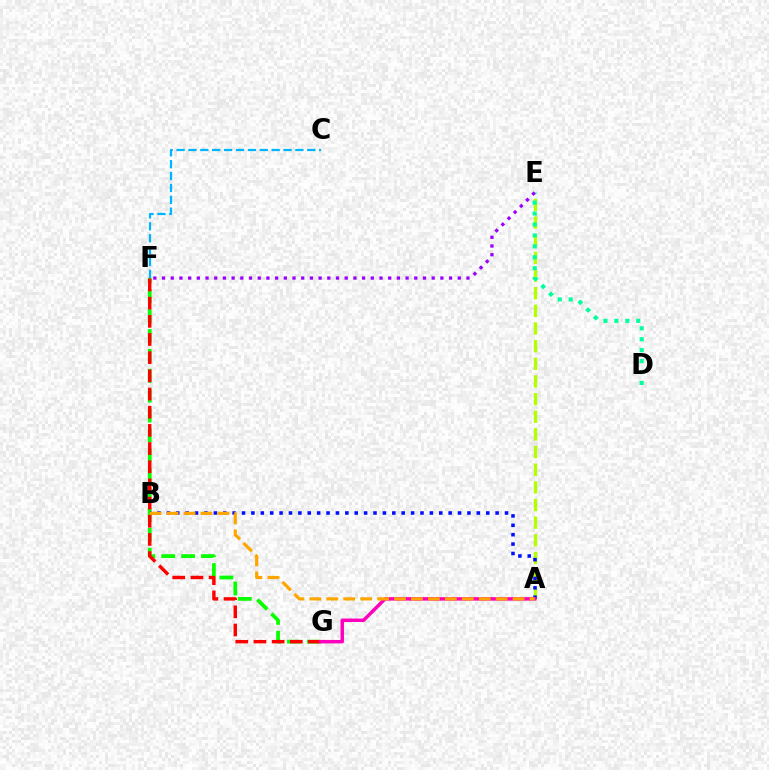{('F', 'G'): [{'color': '#08ff00', 'line_style': 'dashed', 'thickness': 2.7}, {'color': '#ff0000', 'line_style': 'dashed', 'thickness': 2.47}], ('A', 'E'): [{'color': '#b3ff00', 'line_style': 'dashed', 'thickness': 2.4}], ('D', 'E'): [{'color': '#00ff9d', 'line_style': 'dotted', 'thickness': 2.97}], ('A', 'B'): [{'color': '#0010ff', 'line_style': 'dotted', 'thickness': 2.55}, {'color': '#ffa500', 'line_style': 'dashed', 'thickness': 2.3}], ('A', 'G'): [{'color': '#ff00bd', 'line_style': 'solid', 'thickness': 2.5}], ('C', 'F'): [{'color': '#00b5ff', 'line_style': 'dashed', 'thickness': 1.61}], ('E', 'F'): [{'color': '#9b00ff', 'line_style': 'dotted', 'thickness': 2.36}]}